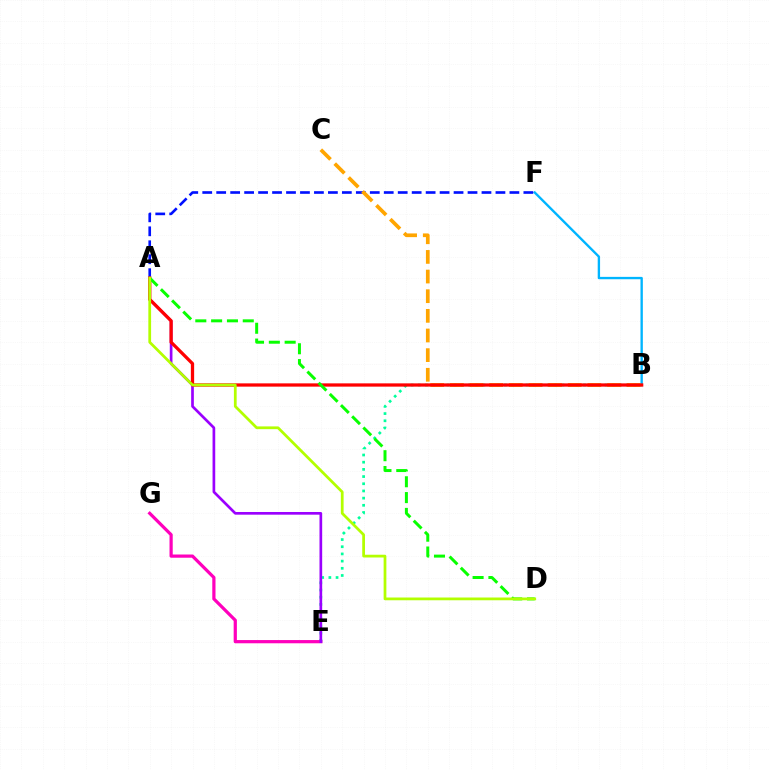{('B', 'F'): [{'color': '#00b5ff', 'line_style': 'solid', 'thickness': 1.7}], ('B', 'E'): [{'color': '#00ff9d', 'line_style': 'dotted', 'thickness': 1.95}], ('E', 'G'): [{'color': '#ff00bd', 'line_style': 'solid', 'thickness': 2.32}], ('A', 'F'): [{'color': '#0010ff', 'line_style': 'dashed', 'thickness': 1.9}], ('B', 'C'): [{'color': '#ffa500', 'line_style': 'dashed', 'thickness': 2.67}], ('A', 'E'): [{'color': '#9b00ff', 'line_style': 'solid', 'thickness': 1.93}], ('A', 'B'): [{'color': '#ff0000', 'line_style': 'solid', 'thickness': 2.36}], ('A', 'D'): [{'color': '#08ff00', 'line_style': 'dashed', 'thickness': 2.15}, {'color': '#b3ff00', 'line_style': 'solid', 'thickness': 1.98}]}